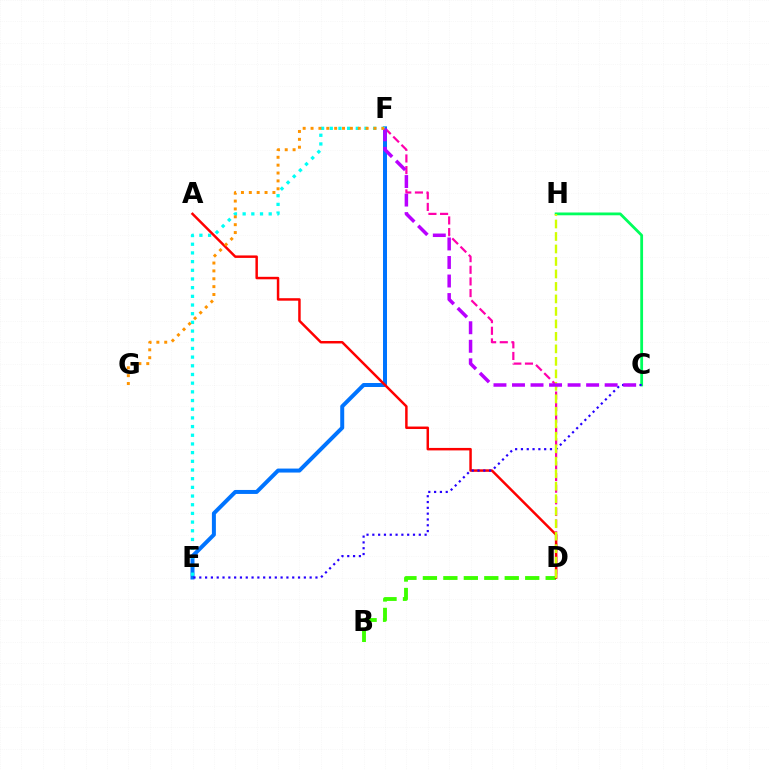{('B', 'D'): [{'color': '#3dff00', 'line_style': 'dashed', 'thickness': 2.78}], ('D', 'F'): [{'color': '#ff00ac', 'line_style': 'dashed', 'thickness': 1.58}], ('E', 'F'): [{'color': '#0074ff', 'line_style': 'solid', 'thickness': 2.87}, {'color': '#00fff6', 'line_style': 'dotted', 'thickness': 2.36}], ('A', 'D'): [{'color': '#ff0000', 'line_style': 'solid', 'thickness': 1.78}], ('C', 'H'): [{'color': '#00ff5c', 'line_style': 'solid', 'thickness': 2.01}], ('C', 'E'): [{'color': '#2500ff', 'line_style': 'dotted', 'thickness': 1.58}], ('D', 'H'): [{'color': '#d1ff00', 'line_style': 'dashed', 'thickness': 1.7}], ('C', 'F'): [{'color': '#b900ff', 'line_style': 'dashed', 'thickness': 2.52}], ('F', 'G'): [{'color': '#ff9400', 'line_style': 'dotted', 'thickness': 2.14}]}